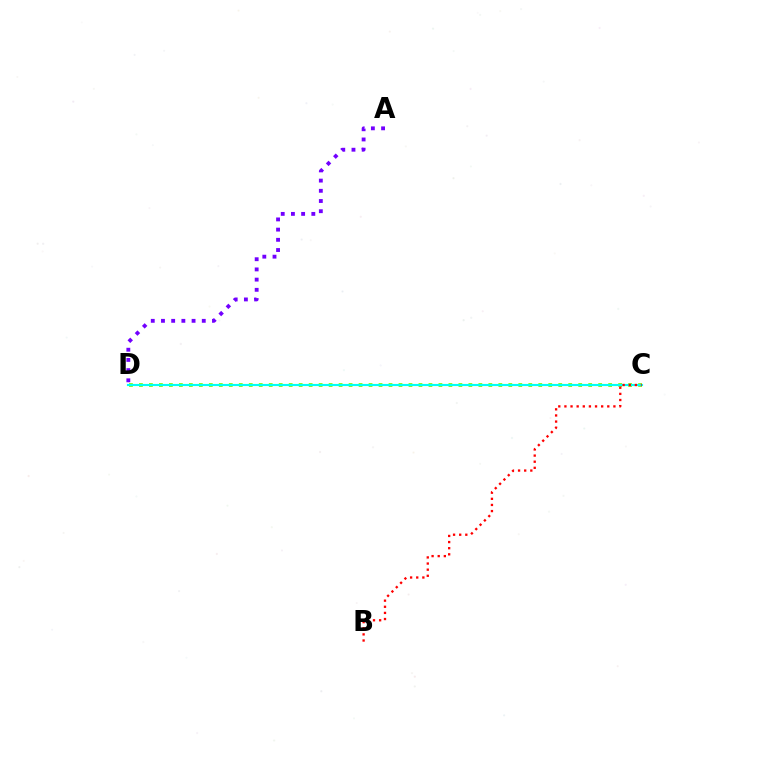{('A', 'D'): [{'color': '#7200ff', 'line_style': 'dotted', 'thickness': 2.77}], ('C', 'D'): [{'color': '#84ff00', 'line_style': 'dotted', 'thickness': 2.71}, {'color': '#00fff6', 'line_style': 'solid', 'thickness': 1.53}], ('B', 'C'): [{'color': '#ff0000', 'line_style': 'dotted', 'thickness': 1.66}]}